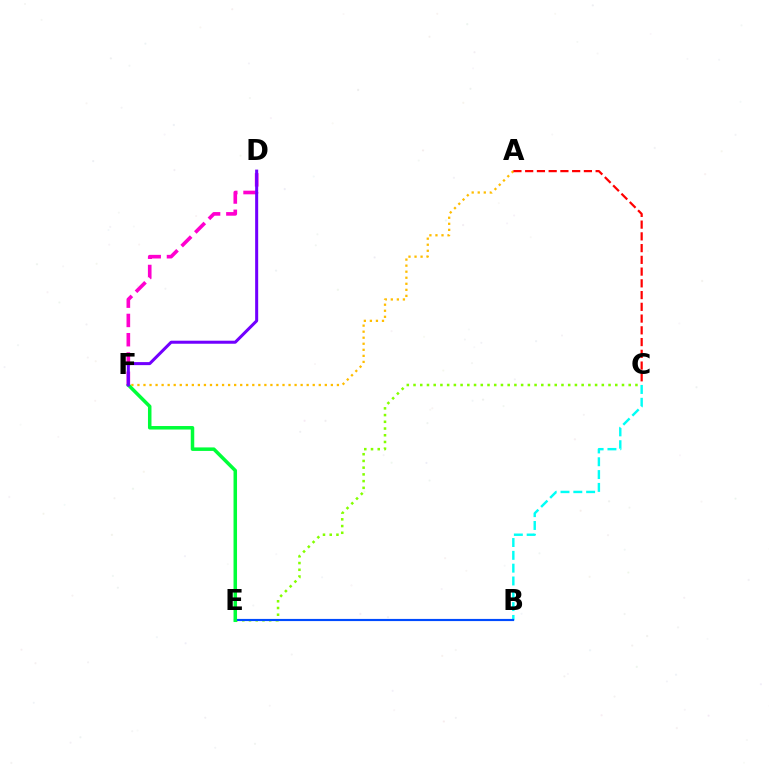{('B', 'C'): [{'color': '#00fff6', 'line_style': 'dashed', 'thickness': 1.74}], ('C', 'E'): [{'color': '#84ff00', 'line_style': 'dotted', 'thickness': 1.83}], ('B', 'E'): [{'color': '#004bff', 'line_style': 'solid', 'thickness': 1.55}], ('A', 'F'): [{'color': '#ffbd00', 'line_style': 'dotted', 'thickness': 1.64}], ('E', 'F'): [{'color': '#00ff39', 'line_style': 'solid', 'thickness': 2.53}], ('D', 'F'): [{'color': '#ff00cf', 'line_style': 'dashed', 'thickness': 2.62}, {'color': '#7200ff', 'line_style': 'solid', 'thickness': 2.18}], ('A', 'C'): [{'color': '#ff0000', 'line_style': 'dashed', 'thickness': 1.6}]}